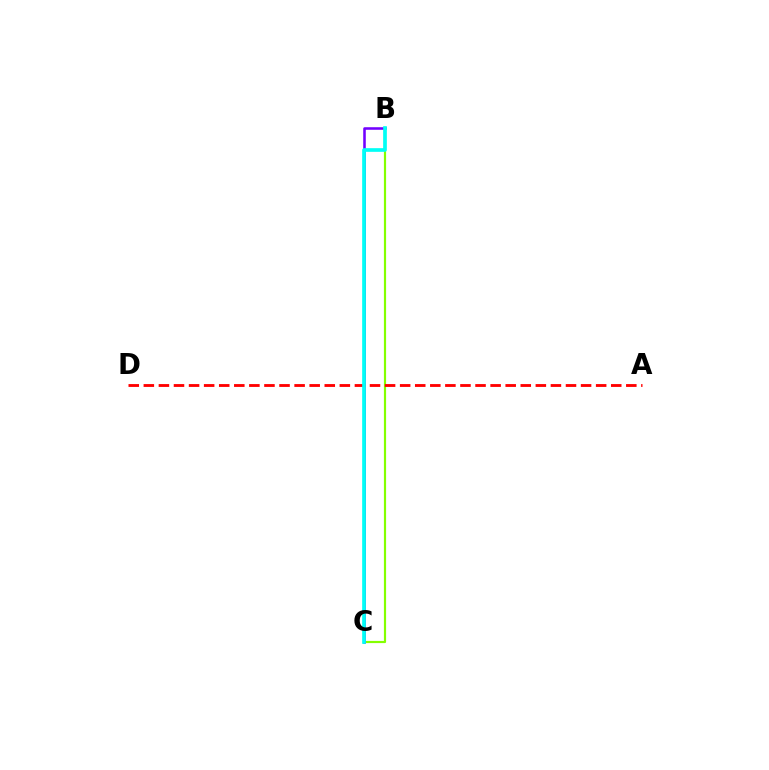{('B', 'C'): [{'color': '#84ff00', 'line_style': 'solid', 'thickness': 1.57}, {'color': '#7200ff', 'line_style': 'solid', 'thickness': 1.84}, {'color': '#00fff6', 'line_style': 'solid', 'thickness': 2.64}], ('A', 'D'): [{'color': '#ff0000', 'line_style': 'dashed', 'thickness': 2.05}]}